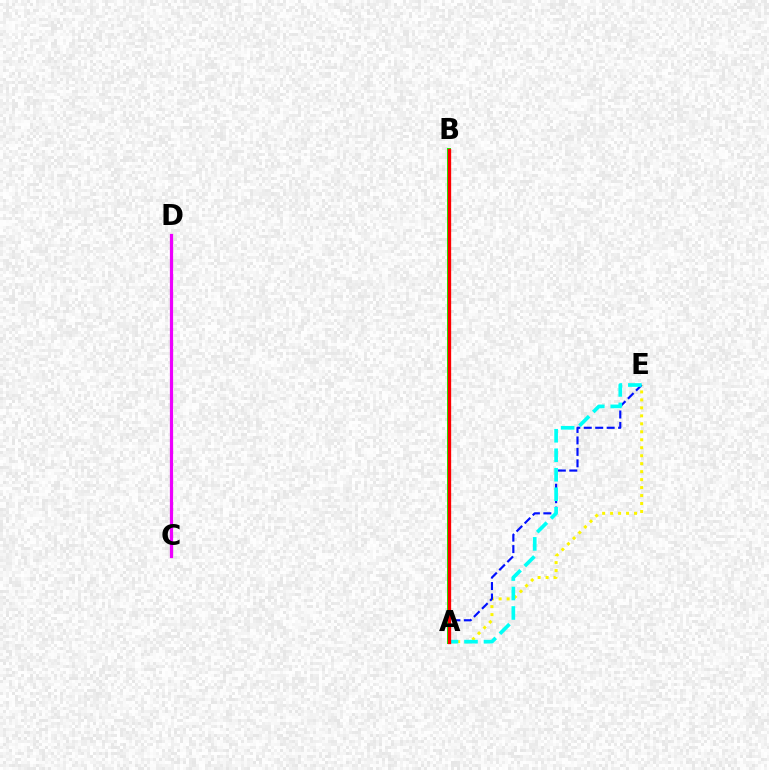{('A', 'E'): [{'color': '#fcf500', 'line_style': 'dotted', 'thickness': 2.17}, {'color': '#0010ff', 'line_style': 'dashed', 'thickness': 1.56}, {'color': '#00fff6', 'line_style': 'dashed', 'thickness': 2.65}], ('A', 'B'): [{'color': '#08ff00', 'line_style': 'solid', 'thickness': 2.88}, {'color': '#ff0000', 'line_style': 'solid', 'thickness': 2.39}], ('C', 'D'): [{'color': '#ee00ff', 'line_style': 'solid', 'thickness': 2.31}]}